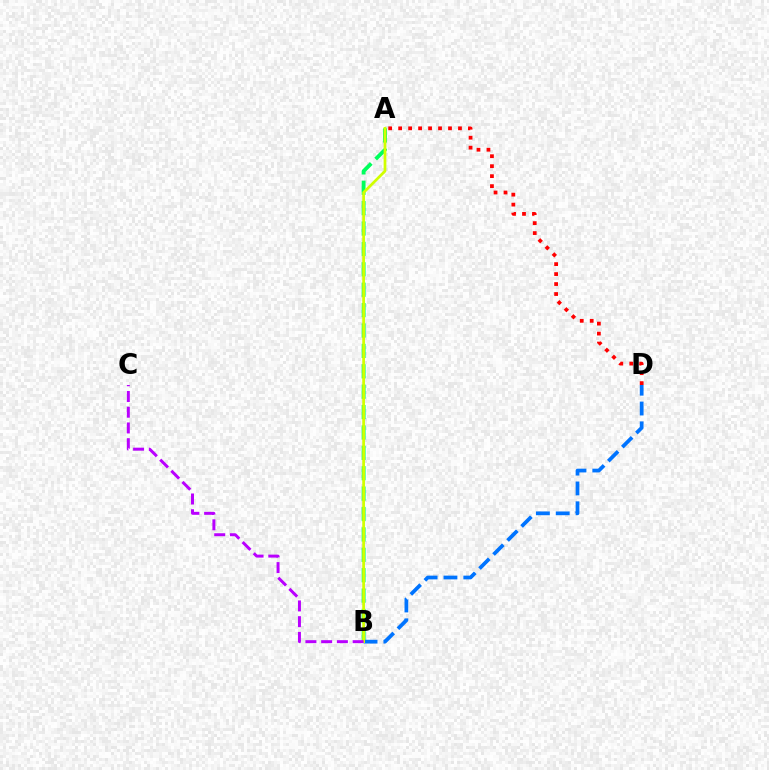{('A', 'B'): [{'color': '#00ff5c', 'line_style': 'dashed', 'thickness': 2.77}, {'color': '#d1ff00', 'line_style': 'solid', 'thickness': 1.97}], ('B', 'D'): [{'color': '#0074ff', 'line_style': 'dashed', 'thickness': 2.69}], ('A', 'D'): [{'color': '#ff0000', 'line_style': 'dotted', 'thickness': 2.71}], ('B', 'C'): [{'color': '#b900ff', 'line_style': 'dashed', 'thickness': 2.14}]}